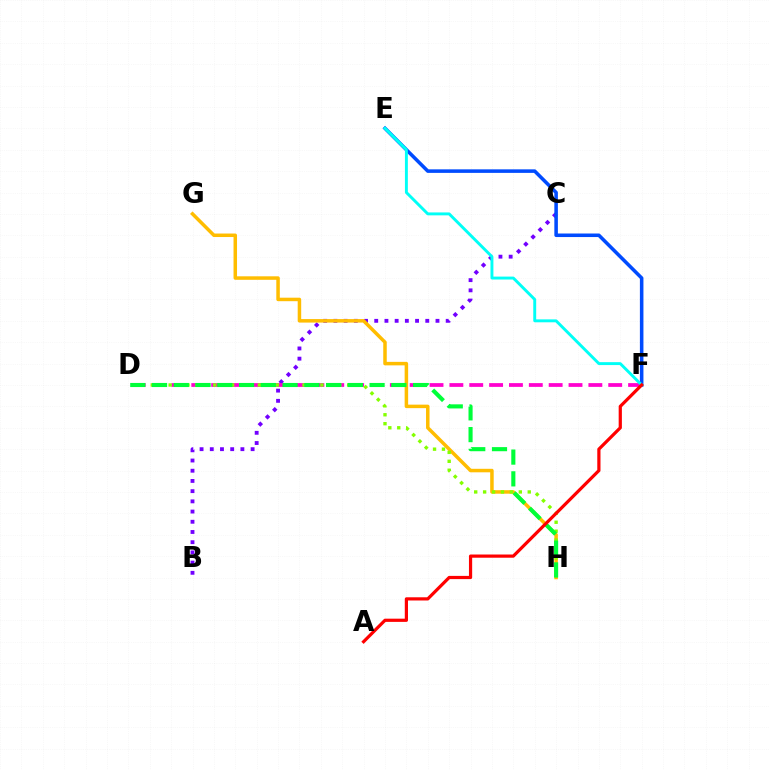{('B', 'C'): [{'color': '#7200ff', 'line_style': 'dotted', 'thickness': 2.77}], ('D', 'F'): [{'color': '#ff00cf', 'line_style': 'dashed', 'thickness': 2.7}], ('G', 'H'): [{'color': '#ffbd00', 'line_style': 'solid', 'thickness': 2.52}], ('E', 'F'): [{'color': '#004bff', 'line_style': 'solid', 'thickness': 2.55}, {'color': '#00fff6', 'line_style': 'solid', 'thickness': 2.1}], ('D', 'H'): [{'color': '#84ff00', 'line_style': 'dotted', 'thickness': 2.43}, {'color': '#00ff39', 'line_style': 'dashed', 'thickness': 2.96}], ('A', 'F'): [{'color': '#ff0000', 'line_style': 'solid', 'thickness': 2.31}]}